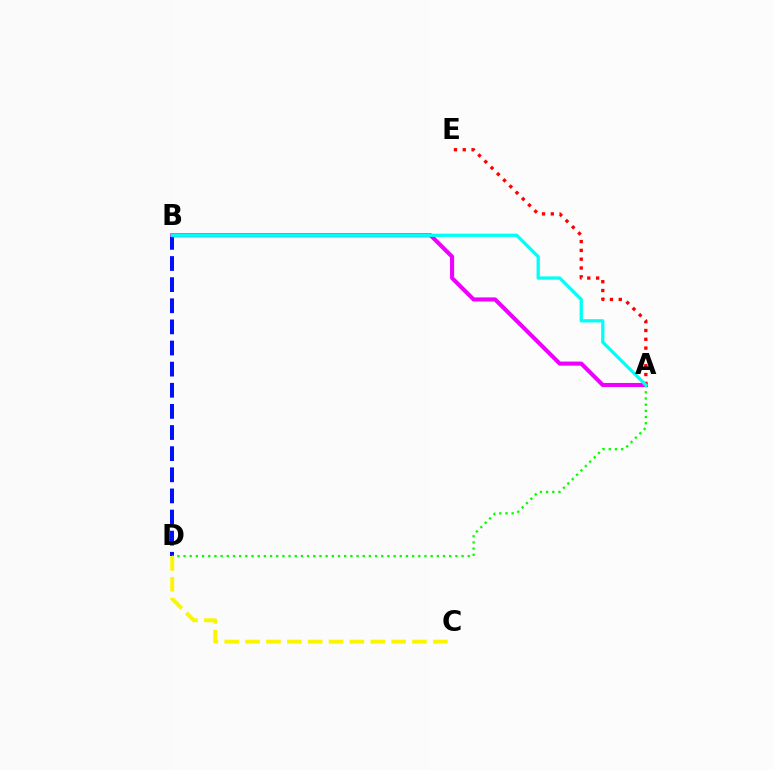{('B', 'D'): [{'color': '#0010ff', 'line_style': 'dashed', 'thickness': 2.87}], ('A', 'E'): [{'color': '#ff0000', 'line_style': 'dotted', 'thickness': 2.39}], ('A', 'B'): [{'color': '#ee00ff', 'line_style': 'solid', 'thickness': 2.95}, {'color': '#00fff6', 'line_style': 'solid', 'thickness': 2.35}], ('A', 'D'): [{'color': '#08ff00', 'line_style': 'dotted', 'thickness': 1.68}], ('C', 'D'): [{'color': '#fcf500', 'line_style': 'dashed', 'thickness': 2.83}]}